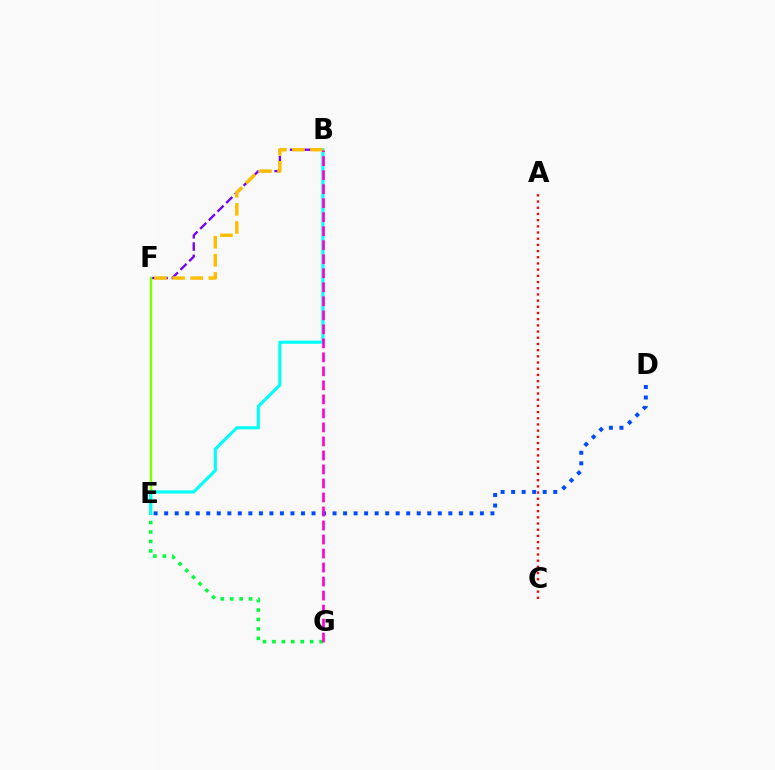{('A', 'C'): [{'color': '#ff0000', 'line_style': 'dotted', 'thickness': 1.68}], ('B', 'F'): [{'color': '#7200ff', 'line_style': 'dashed', 'thickness': 1.67}, {'color': '#ffbd00', 'line_style': 'dashed', 'thickness': 2.46}], ('E', 'G'): [{'color': '#00ff39', 'line_style': 'dotted', 'thickness': 2.57}], ('D', 'E'): [{'color': '#004bff', 'line_style': 'dotted', 'thickness': 2.86}], ('E', 'F'): [{'color': '#84ff00', 'line_style': 'solid', 'thickness': 1.73}], ('B', 'E'): [{'color': '#00fff6', 'line_style': 'solid', 'thickness': 2.25}], ('B', 'G'): [{'color': '#ff00cf', 'line_style': 'dashed', 'thickness': 1.9}]}